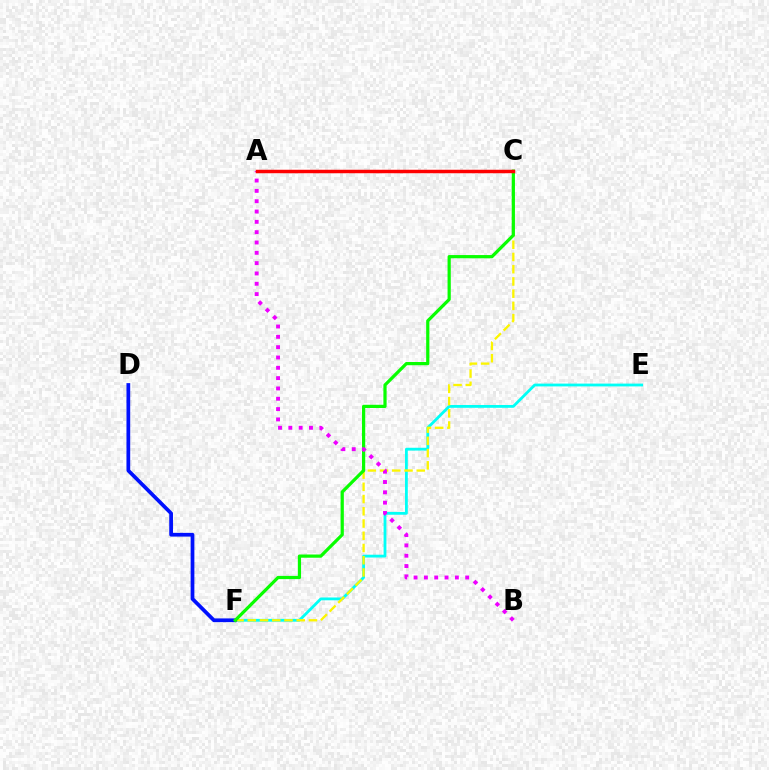{('E', 'F'): [{'color': '#00fff6', 'line_style': 'solid', 'thickness': 2.02}], ('D', 'F'): [{'color': '#0010ff', 'line_style': 'solid', 'thickness': 2.69}], ('C', 'F'): [{'color': '#fcf500', 'line_style': 'dashed', 'thickness': 1.66}, {'color': '#08ff00', 'line_style': 'solid', 'thickness': 2.32}], ('A', 'B'): [{'color': '#ee00ff', 'line_style': 'dotted', 'thickness': 2.8}], ('A', 'C'): [{'color': '#ff0000', 'line_style': 'solid', 'thickness': 2.5}]}